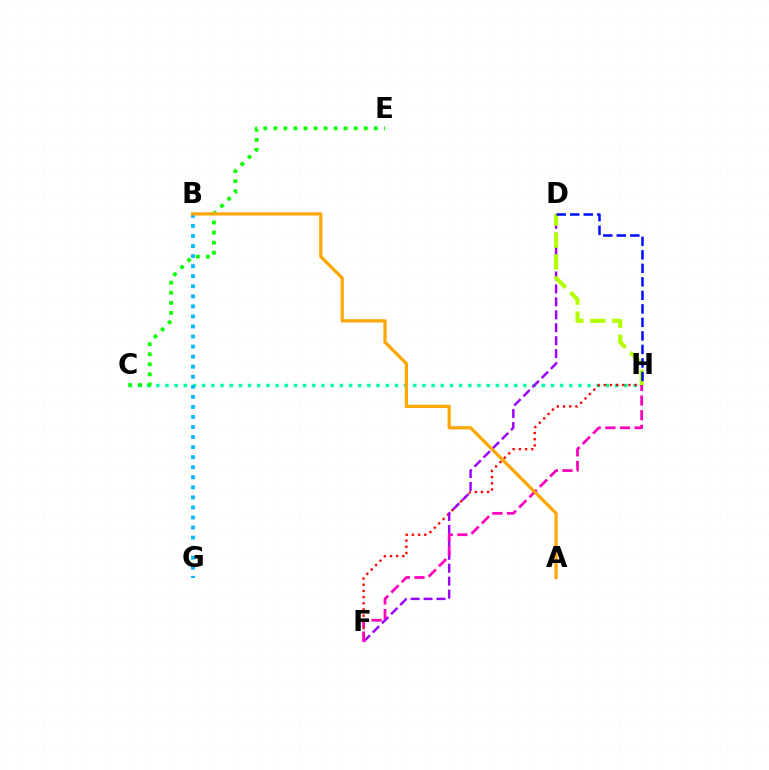{('C', 'H'): [{'color': '#00ff9d', 'line_style': 'dotted', 'thickness': 2.49}], ('F', 'H'): [{'color': '#ff0000', 'line_style': 'dotted', 'thickness': 1.68}, {'color': '#ff00bd', 'line_style': 'dashed', 'thickness': 1.99}], ('B', 'G'): [{'color': '#00b5ff', 'line_style': 'dotted', 'thickness': 2.73}], ('D', 'F'): [{'color': '#9b00ff', 'line_style': 'dashed', 'thickness': 1.76}], ('C', 'E'): [{'color': '#08ff00', 'line_style': 'dotted', 'thickness': 2.73}], ('D', 'H'): [{'color': '#b3ff00', 'line_style': 'dashed', 'thickness': 2.98}, {'color': '#0010ff', 'line_style': 'dashed', 'thickness': 1.84}], ('A', 'B'): [{'color': '#ffa500', 'line_style': 'solid', 'thickness': 2.32}]}